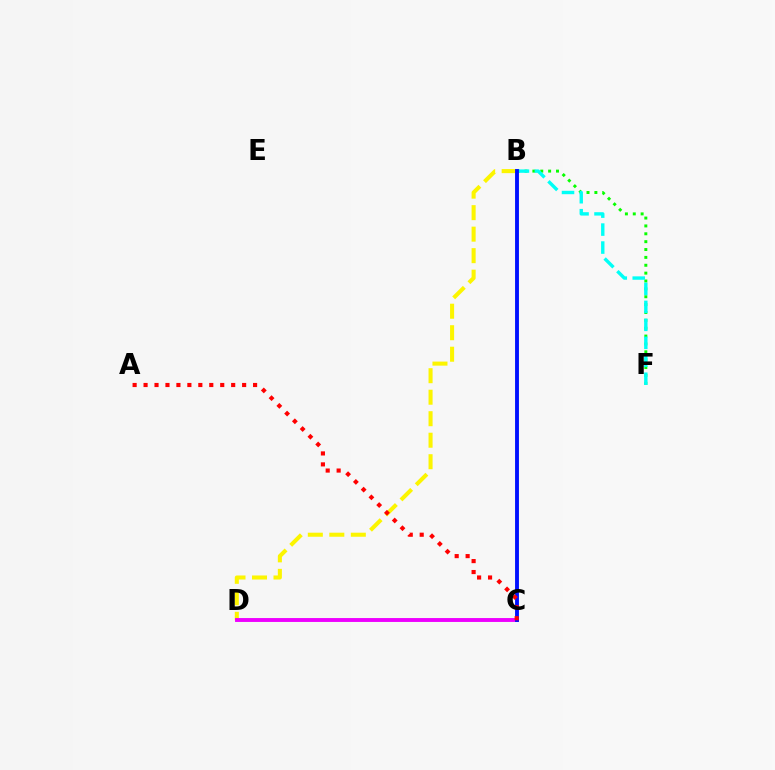{('B', 'F'): [{'color': '#08ff00', 'line_style': 'dotted', 'thickness': 2.14}, {'color': '#00fff6', 'line_style': 'dashed', 'thickness': 2.44}], ('B', 'D'): [{'color': '#fcf500', 'line_style': 'dashed', 'thickness': 2.92}], ('C', 'D'): [{'color': '#ee00ff', 'line_style': 'solid', 'thickness': 2.8}], ('B', 'C'): [{'color': '#0010ff', 'line_style': 'solid', 'thickness': 2.79}], ('A', 'C'): [{'color': '#ff0000', 'line_style': 'dotted', 'thickness': 2.98}]}